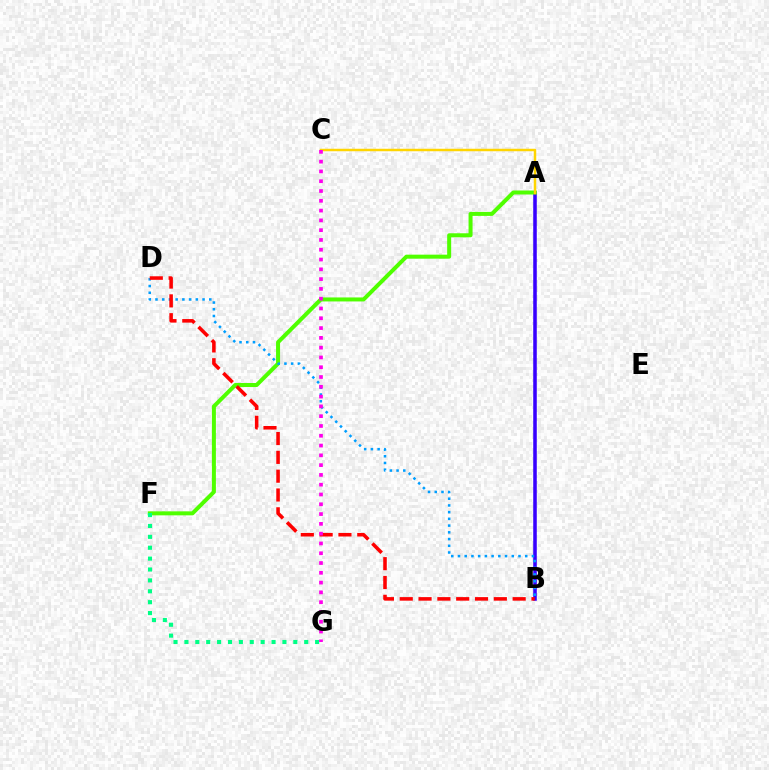{('A', 'B'): [{'color': '#3700ff', 'line_style': 'solid', 'thickness': 2.56}], ('A', 'F'): [{'color': '#4fff00', 'line_style': 'solid', 'thickness': 2.88}], ('B', 'D'): [{'color': '#009eff', 'line_style': 'dotted', 'thickness': 1.83}, {'color': '#ff0000', 'line_style': 'dashed', 'thickness': 2.56}], ('F', 'G'): [{'color': '#00ff86', 'line_style': 'dotted', 'thickness': 2.96}], ('A', 'C'): [{'color': '#ffd500', 'line_style': 'solid', 'thickness': 1.78}], ('C', 'G'): [{'color': '#ff00ed', 'line_style': 'dotted', 'thickness': 2.66}]}